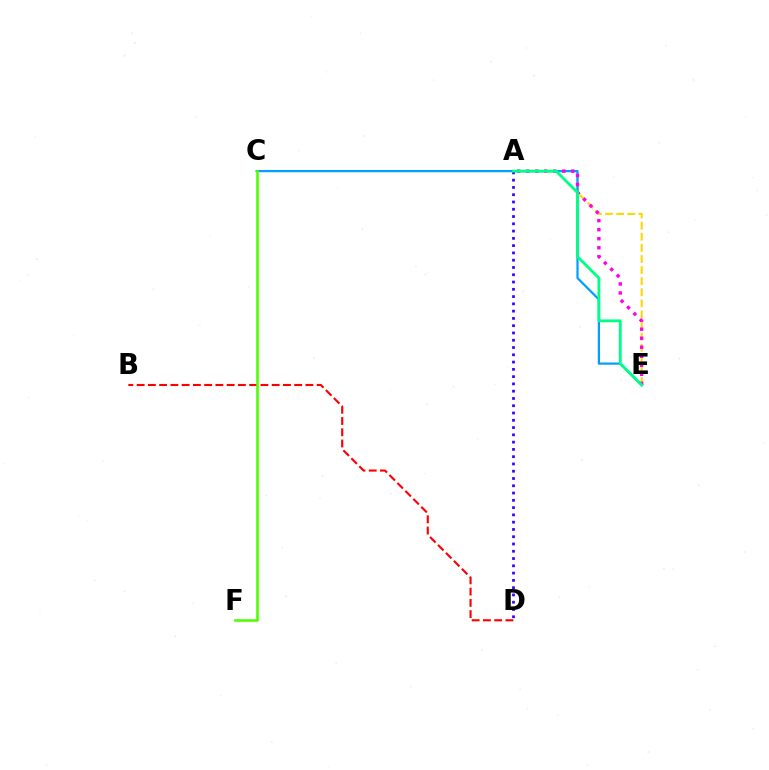{('B', 'D'): [{'color': '#ff0000', 'line_style': 'dashed', 'thickness': 1.53}], ('A', 'E'): [{'color': '#ffd500', 'line_style': 'dashed', 'thickness': 1.51}, {'color': '#ff00ed', 'line_style': 'dotted', 'thickness': 2.45}, {'color': '#00ff86', 'line_style': 'solid', 'thickness': 2.05}], ('C', 'E'): [{'color': '#009eff', 'line_style': 'solid', 'thickness': 1.61}], ('A', 'D'): [{'color': '#3700ff', 'line_style': 'dotted', 'thickness': 1.98}], ('C', 'F'): [{'color': '#4fff00', 'line_style': 'solid', 'thickness': 1.89}]}